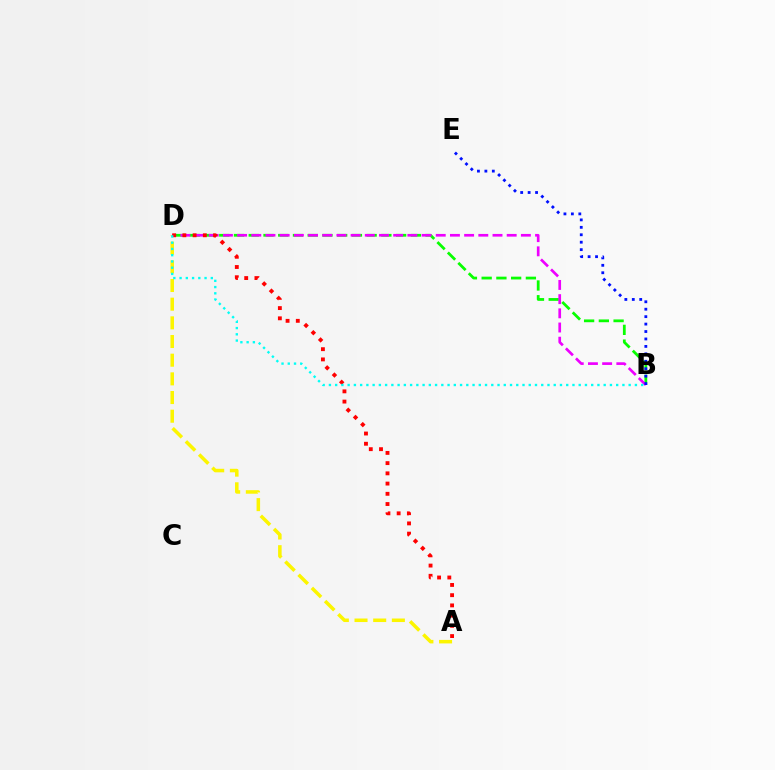{('B', 'D'): [{'color': '#08ff00', 'line_style': 'dashed', 'thickness': 2.0}, {'color': '#ee00ff', 'line_style': 'dashed', 'thickness': 1.93}, {'color': '#00fff6', 'line_style': 'dotted', 'thickness': 1.7}], ('A', 'D'): [{'color': '#fcf500', 'line_style': 'dashed', 'thickness': 2.54}, {'color': '#ff0000', 'line_style': 'dotted', 'thickness': 2.78}], ('B', 'E'): [{'color': '#0010ff', 'line_style': 'dotted', 'thickness': 2.02}]}